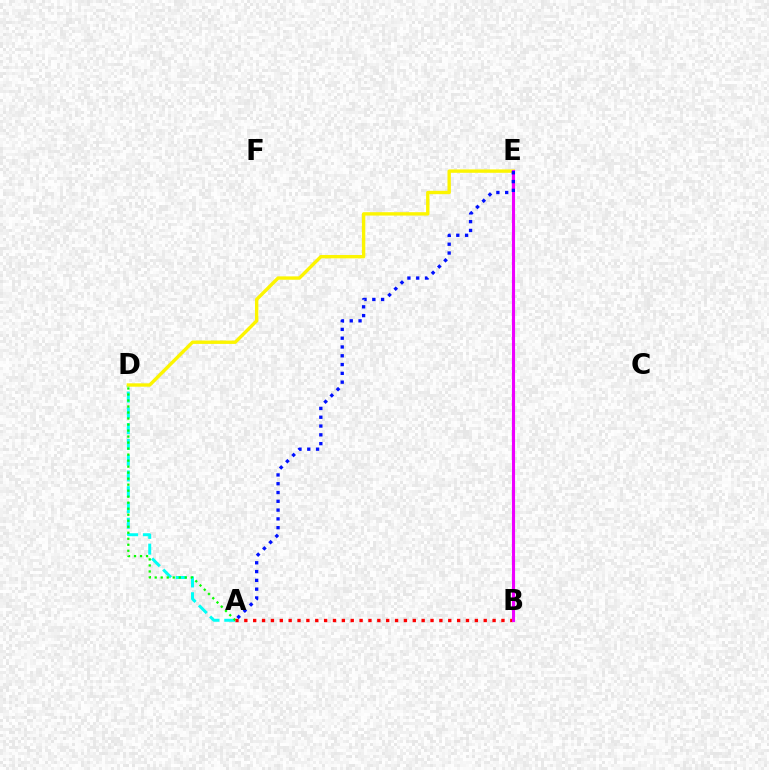{('A', 'D'): [{'color': '#00fff6', 'line_style': 'dashed', 'thickness': 2.14}, {'color': '#08ff00', 'line_style': 'dotted', 'thickness': 1.63}], ('D', 'E'): [{'color': '#fcf500', 'line_style': 'solid', 'thickness': 2.43}], ('A', 'B'): [{'color': '#ff0000', 'line_style': 'dotted', 'thickness': 2.41}], ('B', 'E'): [{'color': '#ee00ff', 'line_style': 'solid', 'thickness': 2.24}], ('A', 'E'): [{'color': '#0010ff', 'line_style': 'dotted', 'thickness': 2.39}]}